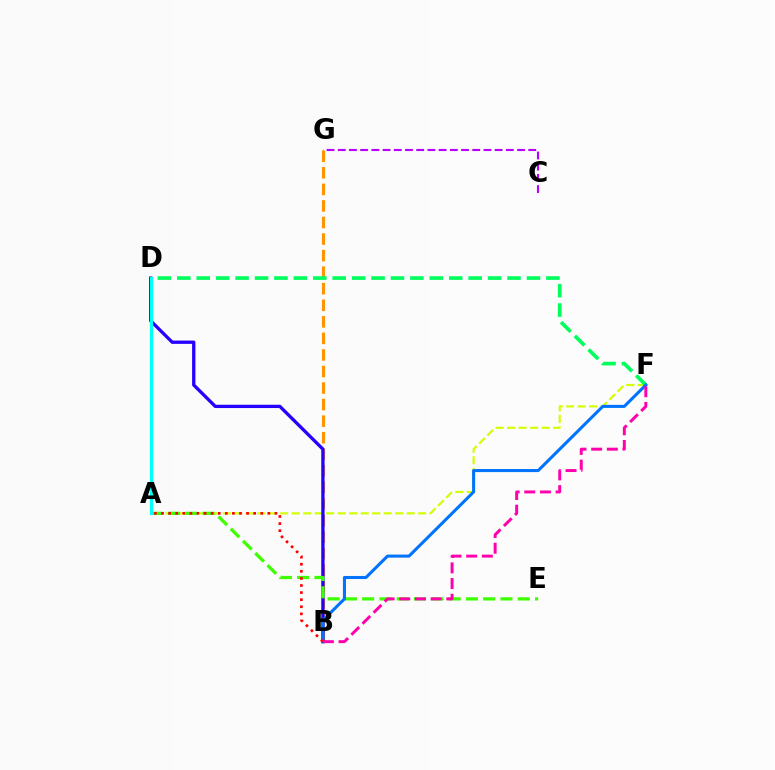{('B', 'G'): [{'color': '#ff9400', 'line_style': 'dashed', 'thickness': 2.25}], ('A', 'F'): [{'color': '#d1ff00', 'line_style': 'dashed', 'thickness': 1.56}], ('B', 'D'): [{'color': '#2500ff', 'line_style': 'solid', 'thickness': 2.38}], ('A', 'E'): [{'color': '#3dff00', 'line_style': 'dashed', 'thickness': 2.35}], ('C', 'G'): [{'color': '#b900ff', 'line_style': 'dashed', 'thickness': 1.52}], ('D', 'F'): [{'color': '#00ff5c', 'line_style': 'dashed', 'thickness': 2.64}], ('A', 'D'): [{'color': '#00fff6', 'line_style': 'solid', 'thickness': 2.3}], ('B', 'F'): [{'color': '#0074ff', 'line_style': 'solid', 'thickness': 2.2}, {'color': '#ff00ac', 'line_style': 'dashed', 'thickness': 2.13}], ('A', 'B'): [{'color': '#ff0000', 'line_style': 'dotted', 'thickness': 1.93}]}